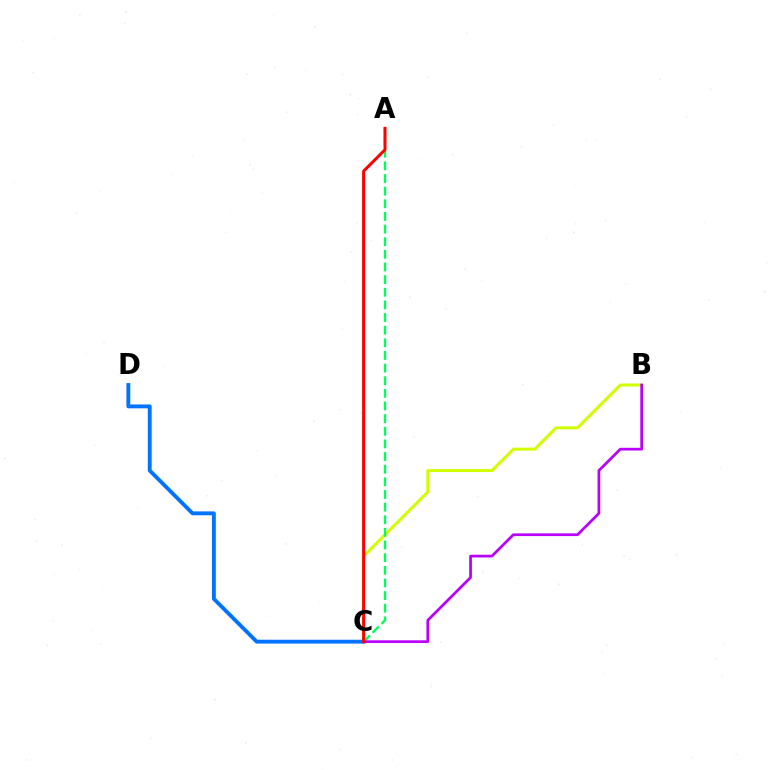{('B', 'C'): [{'color': '#d1ff00', 'line_style': 'solid', 'thickness': 2.16}, {'color': '#b900ff', 'line_style': 'solid', 'thickness': 1.96}], ('A', 'C'): [{'color': '#00ff5c', 'line_style': 'dashed', 'thickness': 1.72}, {'color': '#ff0000', 'line_style': 'solid', 'thickness': 2.16}], ('C', 'D'): [{'color': '#0074ff', 'line_style': 'solid', 'thickness': 2.78}]}